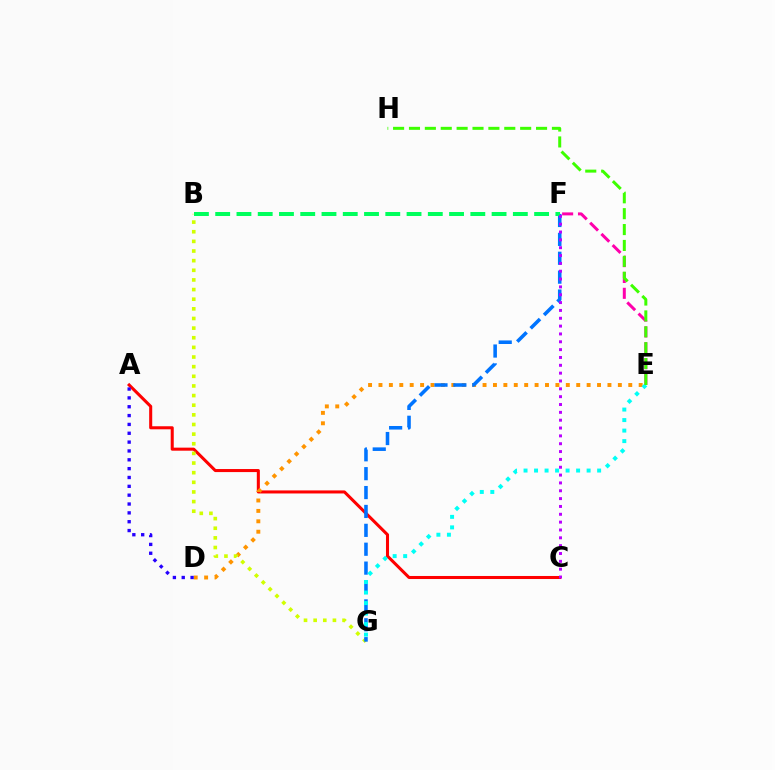{('A', 'C'): [{'color': '#ff0000', 'line_style': 'solid', 'thickness': 2.2}], ('D', 'E'): [{'color': '#ff9400', 'line_style': 'dotted', 'thickness': 2.83}], ('B', 'G'): [{'color': '#d1ff00', 'line_style': 'dotted', 'thickness': 2.62}], ('A', 'D'): [{'color': '#2500ff', 'line_style': 'dotted', 'thickness': 2.4}], ('F', 'G'): [{'color': '#0074ff', 'line_style': 'dashed', 'thickness': 2.57}], ('E', 'F'): [{'color': '#ff00ac', 'line_style': 'dashed', 'thickness': 2.15}], ('B', 'F'): [{'color': '#00ff5c', 'line_style': 'dashed', 'thickness': 2.89}], ('E', 'G'): [{'color': '#00fff6', 'line_style': 'dotted', 'thickness': 2.86}], ('E', 'H'): [{'color': '#3dff00', 'line_style': 'dashed', 'thickness': 2.16}], ('C', 'F'): [{'color': '#b900ff', 'line_style': 'dotted', 'thickness': 2.13}]}